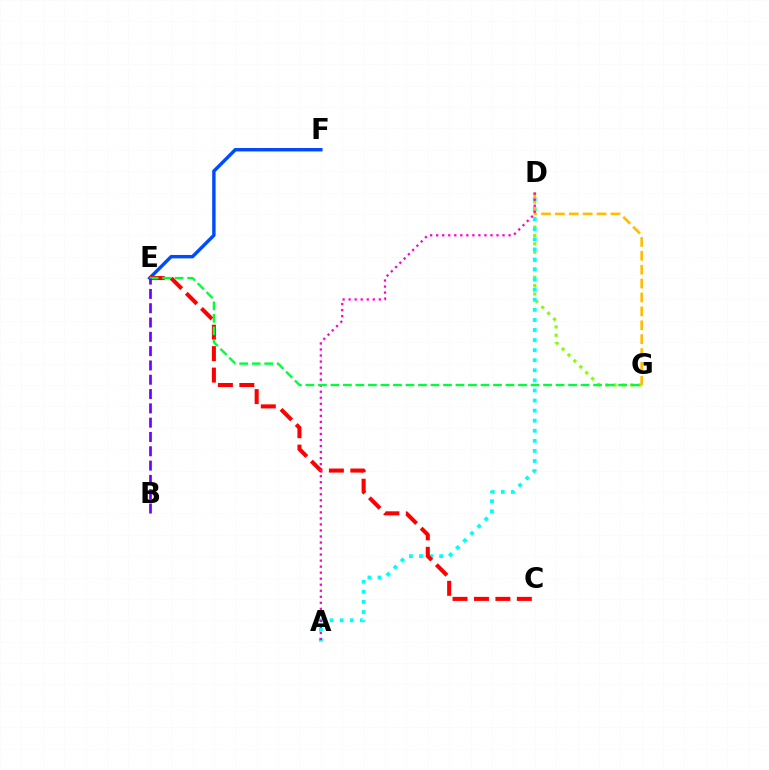{('D', 'G'): [{'color': '#84ff00', 'line_style': 'dotted', 'thickness': 2.27}, {'color': '#ffbd00', 'line_style': 'dashed', 'thickness': 1.89}], ('E', 'F'): [{'color': '#004bff', 'line_style': 'solid', 'thickness': 2.46}], ('A', 'D'): [{'color': '#00fff6', 'line_style': 'dotted', 'thickness': 2.74}, {'color': '#ff00cf', 'line_style': 'dotted', 'thickness': 1.64}], ('C', 'E'): [{'color': '#ff0000', 'line_style': 'dashed', 'thickness': 2.91}], ('E', 'G'): [{'color': '#00ff39', 'line_style': 'dashed', 'thickness': 1.7}], ('B', 'E'): [{'color': '#7200ff', 'line_style': 'dashed', 'thickness': 1.94}]}